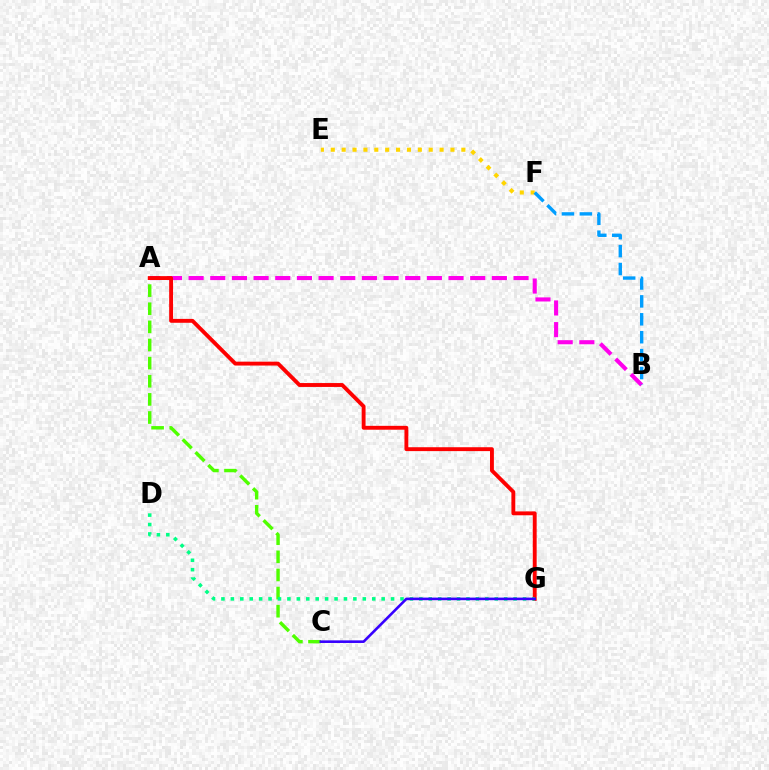{('A', 'B'): [{'color': '#ff00ed', 'line_style': 'dashed', 'thickness': 2.94}], ('E', 'F'): [{'color': '#ffd500', 'line_style': 'dotted', 'thickness': 2.96}], ('A', 'C'): [{'color': '#4fff00', 'line_style': 'dashed', 'thickness': 2.46}], ('A', 'G'): [{'color': '#ff0000', 'line_style': 'solid', 'thickness': 2.79}], ('B', 'F'): [{'color': '#009eff', 'line_style': 'dashed', 'thickness': 2.43}], ('D', 'G'): [{'color': '#00ff86', 'line_style': 'dotted', 'thickness': 2.56}], ('C', 'G'): [{'color': '#3700ff', 'line_style': 'solid', 'thickness': 1.88}]}